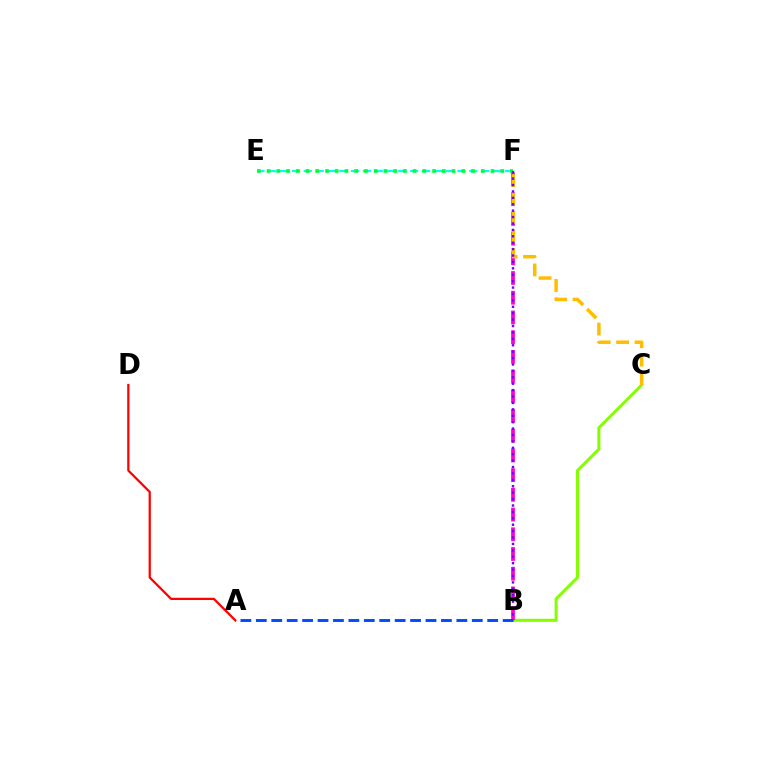{('A', 'D'): [{'color': '#ff0000', 'line_style': 'solid', 'thickness': 1.61}], ('B', 'C'): [{'color': '#84ff00', 'line_style': 'solid', 'thickness': 2.19}], ('E', 'F'): [{'color': '#00fff6', 'line_style': 'dashed', 'thickness': 1.61}, {'color': '#00ff39', 'line_style': 'dotted', 'thickness': 2.64}], ('B', 'F'): [{'color': '#ff00cf', 'line_style': 'dashed', 'thickness': 2.68}, {'color': '#7200ff', 'line_style': 'dotted', 'thickness': 1.74}], ('A', 'B'): [{'color': '#004bff', 'line_style': 'dashed', 'thickness': 2.1}], ('C', 'F'): [{'color': '#ffbd00', 'line_style': 'dashed', 'thickness': 2.51}]}